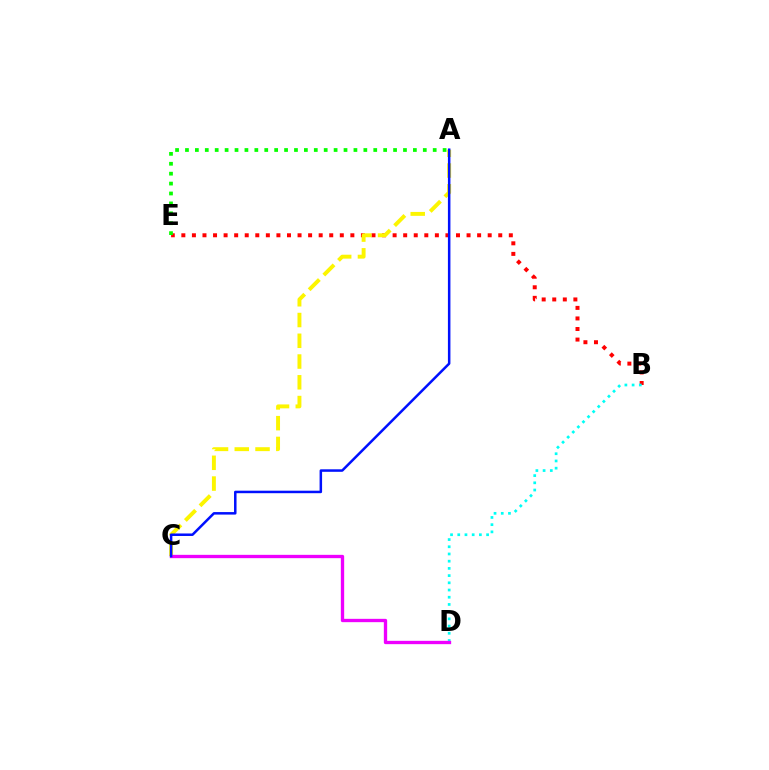{('B', 'E'): [{'color': '#ff0000', 'line_style': 'dotted', 'thickness': 2.87}], ('B', 'D'): [{'color': '#00fff6', 'line_style': 'dotted', 'thickness': 1.96}], ('A', 'C'): [{'color': '#fcf500', 'line_style': 'dashed', 'thickness': 2.82}, {'color': '#0010ff', 'line_style': 'solid', 'thickness': 1.8}], ('C', 'D'): [{'color': '#ee00ff', 'line_style': 'solid', 'thickness': 2.4}], ('A', 'E'): [{'color': '#08ff00', 'line_style': 'dotted', 'thickness': 2.69}]}